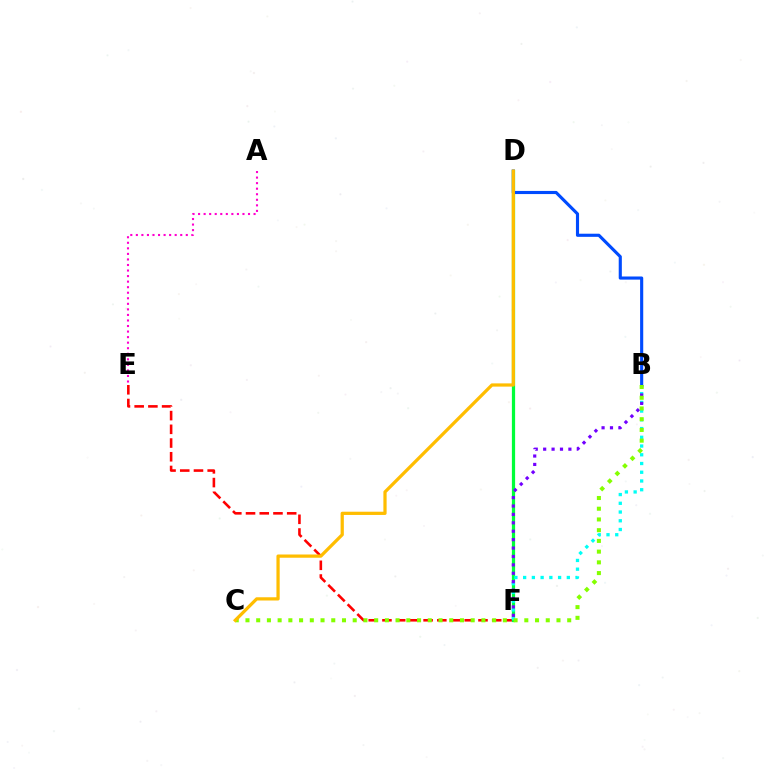{('E', 'F'): [{'color': '#ff0000', 'line_style': 'dashed', 'thickness': 1.86}], ('D', 'F'): [{'color': '#00ff39', 'line_style': 'solid', 'thickness': 2.33}], ('B', 'F'): [{'color': '#00fff6', 'line_style': 'dotted', 'thickness': 2.37}, {'color': '#7200ff', 'line_style': 'dotted', 'thickness': 2.28}], ('B', 'D'): [{'color': '#004bff', 'line_style': 'solid', 'thickness': 2.25}], ('A', 'E'): [{'color': '#ff00cf', 'line_style': 'dotted', 'thickness': 1.51}], ('B', 'C'): [{'color': '#84ff00', 'line_style': 'dotted', 'thickness': 2.91}], ('C', 'D'): [{'color': '#ffbd00', 'line_style': 'solid', 'thickness': 2.33}]}